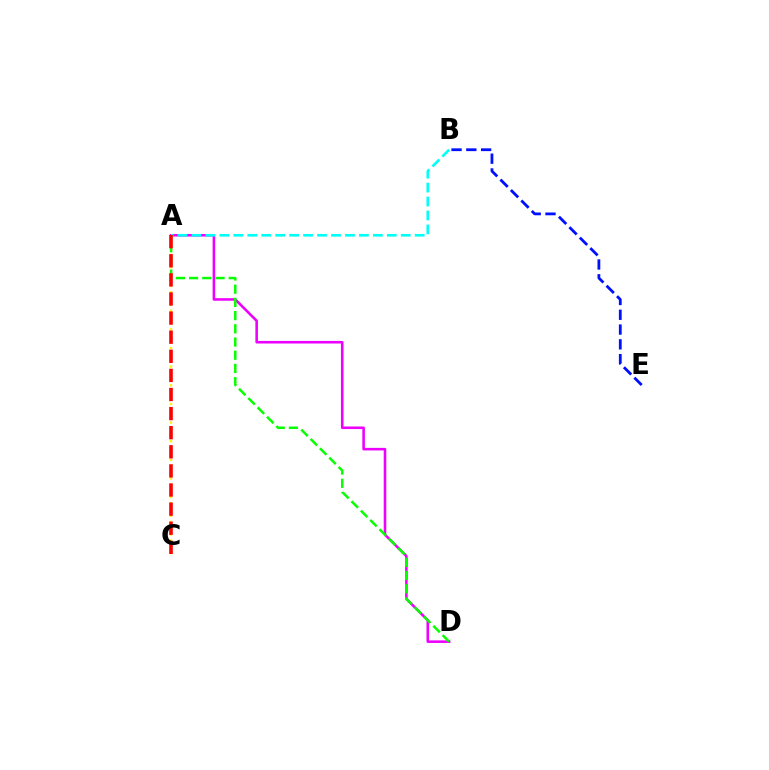{('A', 'D'): [{'color': '#ee00ff', 'line_style': 'solid', 'thickness': 1.85}, {'color': '#08ff00', 'line_style': 'dashed', 'thickness': 1.79}], ('A', 'C'): [{'color': '#fcf500', 'line_style': 'dotted', 'thickness': 1.69}, {'color': '#ff0000', 'line_style': 'dashed', 'thickness': 2.6}], ('A', 'B'): [{'color': '#00fff6', 'line_style': 'dashed', 'thickness': 1.89}], ('B', 'E'): [{'color': '#0010ff', 'line_style': 'dashed', 'thickness': 2.01}]}